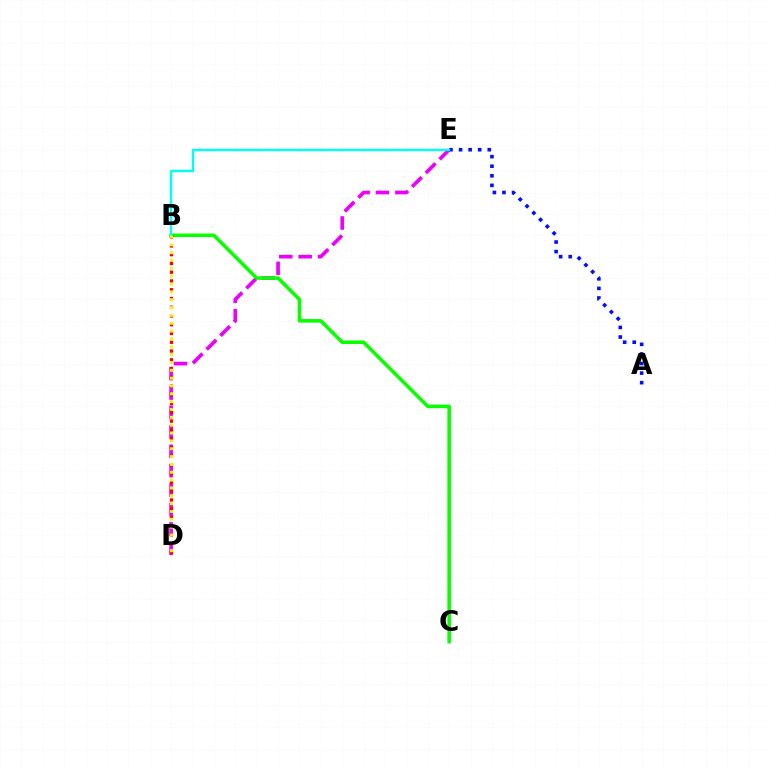{('D', 'E'): [{'color': '#ee00ff', 'line_style': 'dashed', 'thickness': 2.64}], ('B', 'C'): [{'color': '#08ff00', 'line_style': 'solid', 'thickness': 2.55}], ('B', 'D'): [{'color': '#ff0000', 'line_style': 'dotted', 'thickness': 2.38}, {'color': '#fcf500', 'line_style': 'dotted', 'thickness': 2.13}], ('A', 'E'): [{'color': '#0010ff', 'line_style': 'dotted', 'thickness': 2.6}], ('B', 'E'): [{'color': '#00fff6', 'line_style': 'solid', 'thickness': 1.72}]}